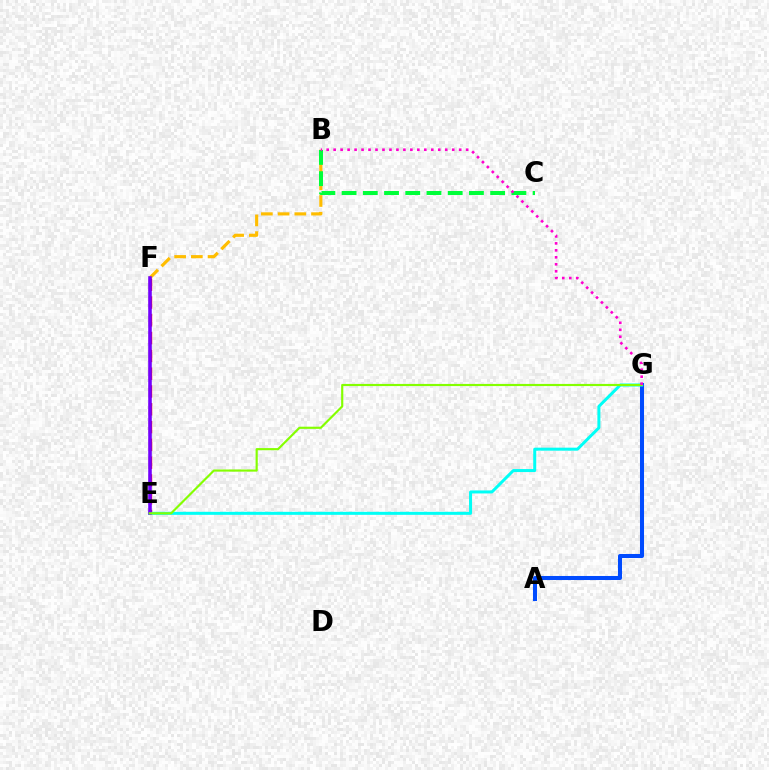{('E', 'F'): [{'color': '#ff0000', 'line_style': 'dashed', 'thickness': 2.42}, {'color': '#7200ff', 'line_style': 'solid', 'thickness': 2.56}], ('A', 'G'): [{'color': '#004bff', 'line_style': 'solid', 'thickness': 2.91}], ('B', 'F'): [{'color': '#ffbd00', 'line_style': 'dashed', 'thickness': 2.27}], ('E', 'G'): [{'color': '#00fff6', 'line_style': 'solid', 'thickness': 2.16}, {'color': '#84ff00', 'line_style': 'solid', 'thickness': 1.55}], ('B', 'C'): [{'color': '#00ff39', 'line_style': 'dashed', 'thickness': 2.88}], ('B', 'G'): [{'color': '#ff00cf', 'line_style': 'dotted', 'thickness': 1.89}]}